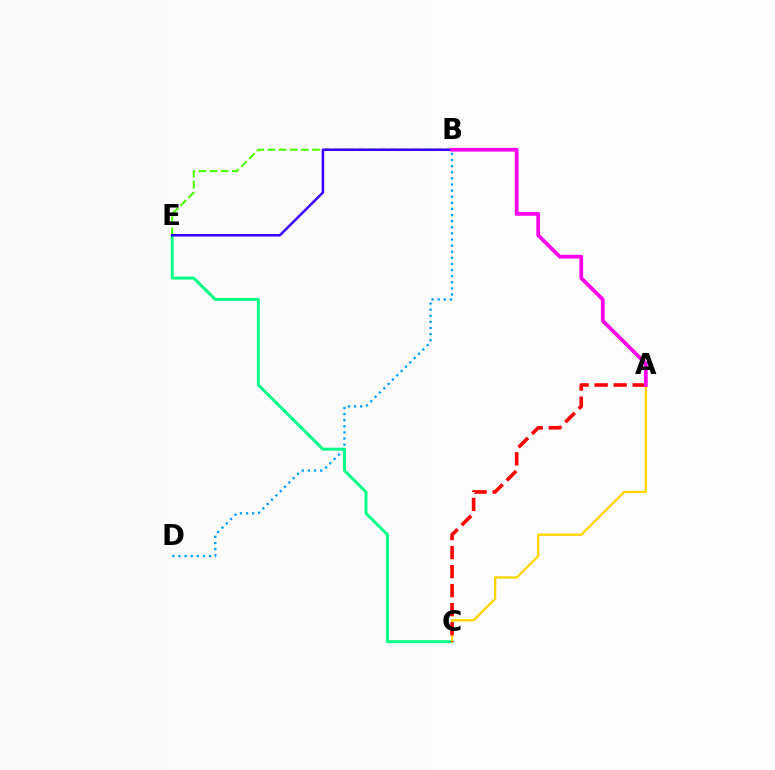{('B', 'D'): [{'color': '#009eff', 'line_style': 'dotted', 'thickness': 1.66}], ('C', 'E'): [{'color': '#00ff86', 'line_style': 'solid', 'thickness': 2.12}], ('A', 'C'): [{'color': '#ffd500', 'line_style': 'solid', 'thickness': 1.68}, {'color': '#ff0000', 'line_style': 'dashed', 'thickness': 2.58}], ('B', 'E'): [{'color': '#4fff00', 'line_style': 'dashed', 'thickness': 1.51}, {'color': '#3700ff', 'line_style': 'solid', 'thickness': 1.79}], ('A', 'B'): [{'color': '#ff00ed', 'line_style': 'solid', 'thickness': 2.68}]}